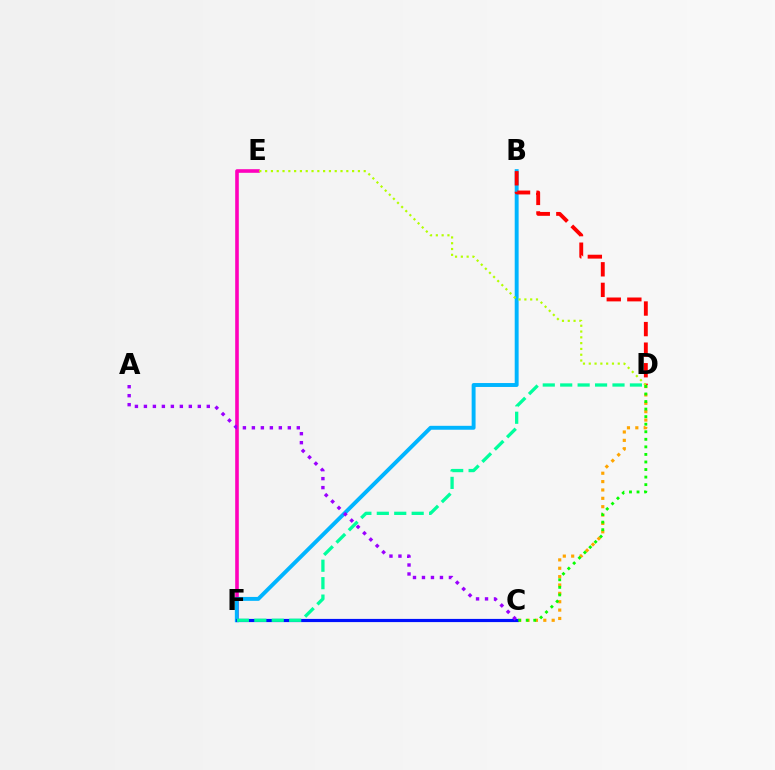{('E', 'F'): [{'color': '#ff00bd', 'line_style': 'solid', 'thickness': 2.6}], ('C', 'D'): [{'color': '#ffa500', 'line_style': 'dotted', 'thickness': 2.27}, {'color': '#08ff00', 'line_style': 'dotted', 'thickness': 2.05}], ('B', 'F'): [{'color': '#00b5ff', 'line_style': 'solid', 'thickness': 2.82}], ('B', 'D'): [{'color': '#ff0000', 'line_style': 'dashed', 'thickness': 2.79}], ('D', 'E'): [{'color': '#b3ff00', 'line_style': 'dotted', 'thickness': 1.58}], ('C', 'F'): [{'color': '#0010ff', 'line_style': 'solid', 'thickness': 2.29}], ('D', 'F'): [{'color': '#00ff9d', 'line_style': 'dashed', 'thickness': 2.37}], ('A', 'C'): [{'color': '#9b00ff', 'line_style': 'dotted', 'thickness': 2.44}]}